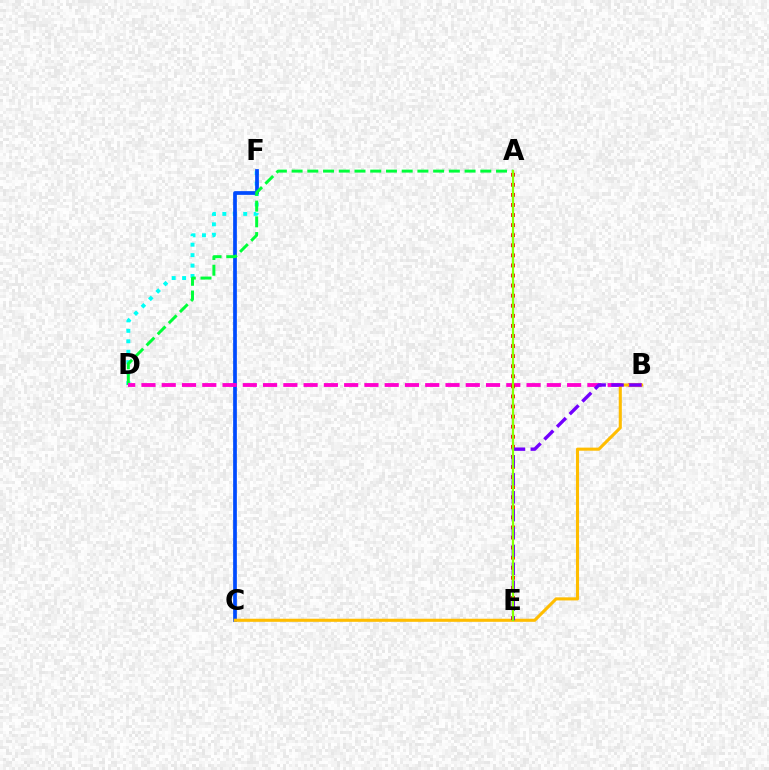{('D', 'F'): [{'color': '#00fff6', 'line_style': 'dotted', 'thickness': 2.84}], ('C', 'F'): [{'color': '#004bff', 'line_style': 'solid', 'thickness': 2.68}], ('A', 'D'): [{'color': '#00ff39', 'line_style': 'dashed', 'thickness': 2.14}], ('B', 'D'): [{'color': '#ff00cf', 'line_style': 'dashed', 'thickness': 2.75}], ('B', 'C'): [{'color': '#ffbd00', 'line_style': 'solid', 'thickness': 2.22}], ('A', 'E'): [{'color': '#ff0000', 'line_style': 'dotted', 'thickness': 2.74}, {'color': '#84ff00', 'line_style': 'solid', 'thickness': 1.6}], ('B', 'E'): [{'color': '#7200ff', 'line_style': 'dashed', 'thickness': 2.43}]}